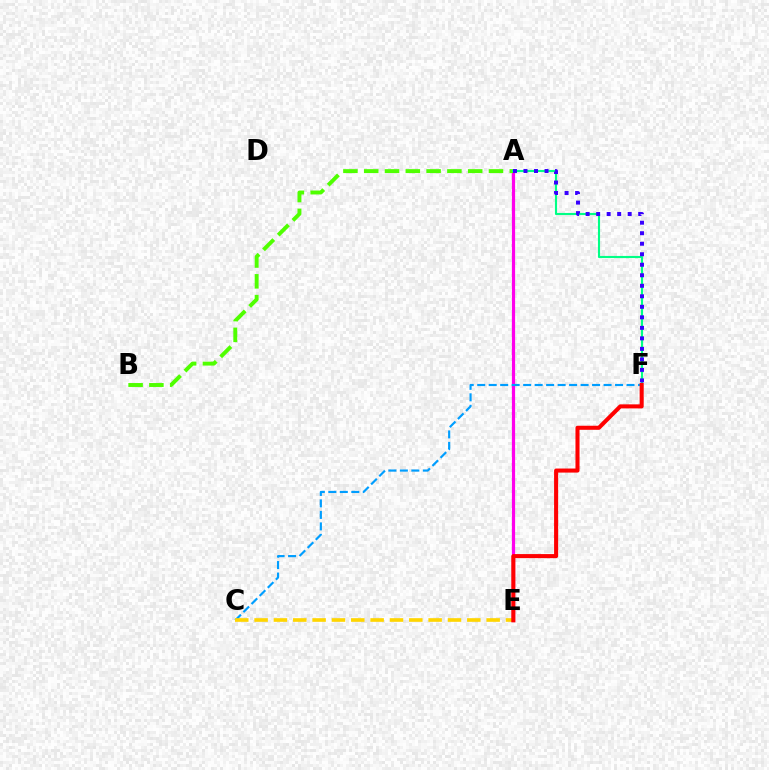{('A', 'E'): [{'color': '#ff00ed', 'line_style': 'solid', 'thickness': 2.3}], ('A', 'B'): [{'color': '#4fff00', 'line_style': 'dashed', 'thickness': 2.83}], ('C', 'F'): [{'color': '#009eff', 'line_style': 'dashed', 'thickness': 1.56}], ('A', 'F'): [{'color': '#00ff86', 'line_style': 'solid', 'thickness': 1.53}, {'color': '#3700ff', 'line_style': 'dotted', 'thickness': 2.86}], ('C', 'E'): [{'color': '#ffd500', 'line_style': 'dashed', 'thickness': 2.63}], ('E', 'F'): [{'color': '#ff0000', 'line_style': 'solid', 'thickness': 2.92}]}